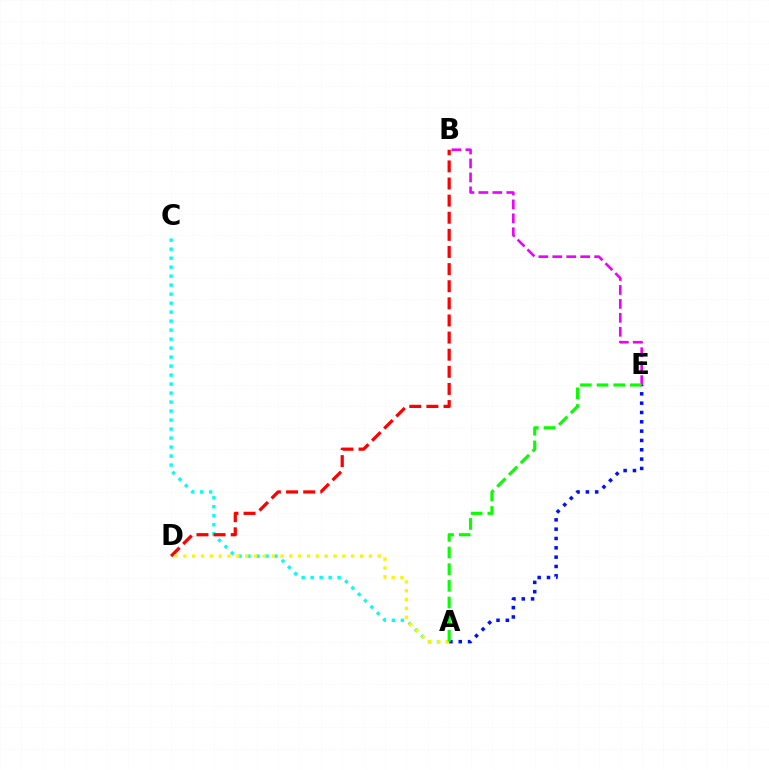{('A', 'C'): [{'color': '#00fff6', 'line_style': 'dotted', 'thickness': 2.44}], ('A', 'E'): [{'color': '#0010ff', 'line_style': 'dotted', 'thickness': 2.53}, {'color': '#08ff00', 'line_style': 'dashed', 'thickness': 2.26}], ('B', 'D'): [{'color': '#ff0000', 'line_style': 'dashed', 'thickness': 2.33}], ('A', 'D'): [{'color': '#fcf500', 'line_style': 'dotted', 'thickness': 2.4}], ('B', 'E'): [{'color': '#ee00ff', 'line_style': 'dashed', 'thickness': 1.9}]}